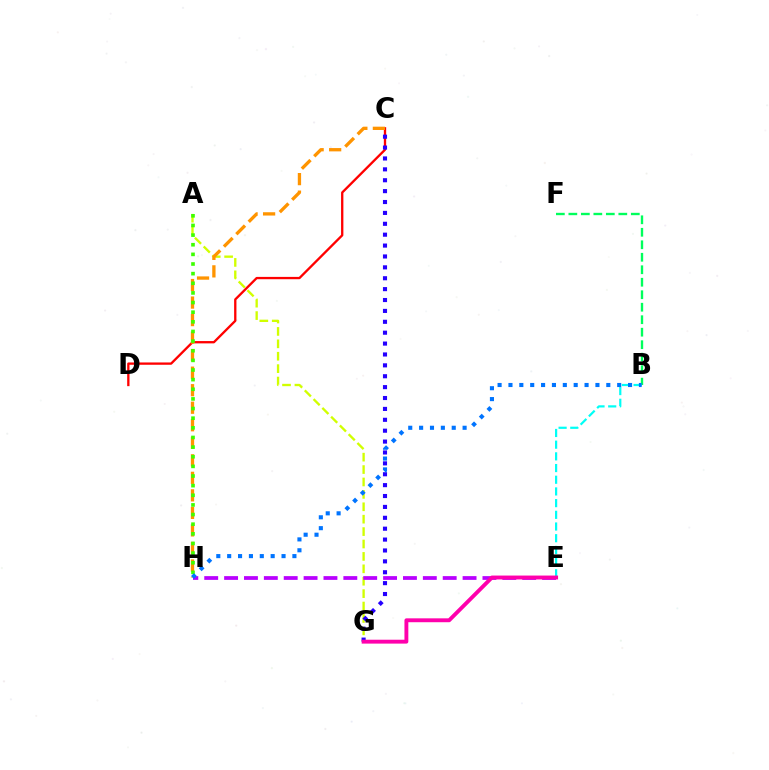{('B', 'F'): [{'color': '#00ff5c', 'line_style': 'dashed', 'thickness': 1.7}], ('C', 'D'): [{'color': '#ff0000', 'line_style': 'solid', 'thickness': 1.67}], ('A', 'G'): [{'color': '#d1ff00', 'line_style': 'dashed', 'thickness': 1.69}], ('E', 'H'): [{'color': '#b900ff', 'line_style': 'dashed', 'thickness': 2.7}], ('B', 'E'): [{'color': '#00fff6', 'line_style': 'dashed', 'thickness': 1.59}], ('C', 'G'): [{'color': '#2500ff', 'line_style': 'dotted', 'thickness': 2.96}], ('C', 'H'): [{'color': '#ff9400', 'line_style': 'dashed', 'thickness': 2.38}], ('E', 'G'): [{'color': '#ff00ac', 'line_style': 'solid', 'thickness': 2.8}], ('A', 'H'): [{'color': '#3dff00', 'line_style': 'dotted', 'thickness': 2.62}], ('B', 'H'): [{'color': '#0074ff', 'line_style': 'dotted', 'thickness': 2.95}]}